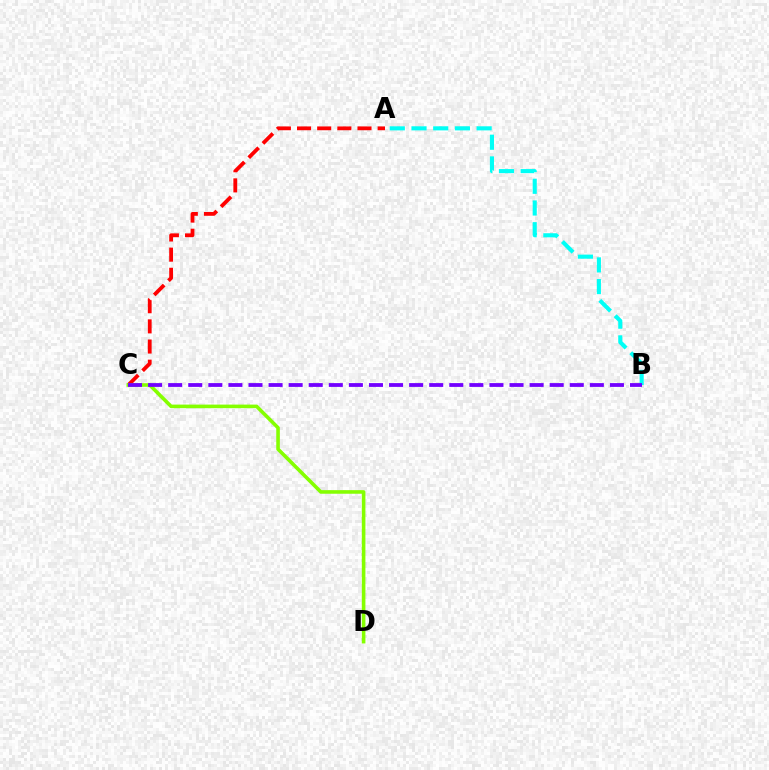{('A', 'B'): [{'color': '#00fff6', 'line_style': 'dashed', 'thickness': 2.95}], ('A', 'C'): [{'color': '#ff0000', 'line_style': 'dashed', 'thickness': 2.74}], ('C', 'D'): [{'color': '#84ff00', 'line_style': 'solid', 'thickness': 2.59}], ('B', 'C'): [{'color': '#7200ff', 'line_style': 'dashed', 'thickness': 2.73}]}